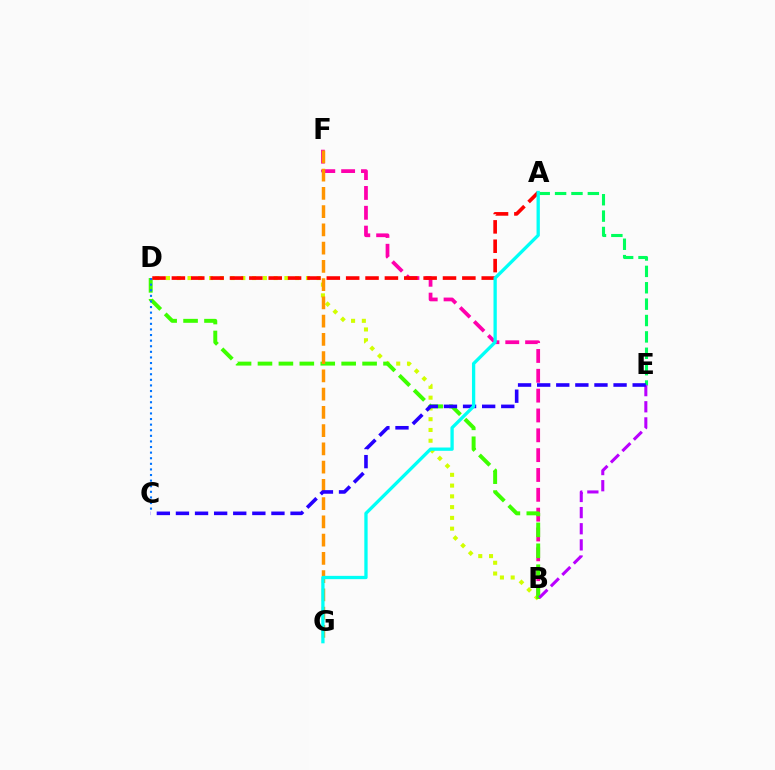{('B', 'F'): [{'color': '#ff00ac', 'line_style': 'dashed', 'thickness': 2.69}], ('B', 'D'): [{'color': '#d1ff00', 'line_style': 'dotted', 'thickness': 2.92}, {'color': '#3dff00', 'line_style': 'dashed', 'thickness': 2.84}], ('F', 'G'): [{'color': '#ff9400', 'line_style': 'dashed', 'thickness': 2.48}], ('A', 'E'): [{'color': '#00ff5c', 'line_style': 'dashed', 'thickness': 2.23}], ('B', 'E'): [{'color': '#b900ff', 'line_style': 'dashed', 'thickness': 2.19}], ('C', 'D'): [{'color': '#0074ff', 'line_style': 'dotted', 'thickness': 1.52}], ('C', 'E'): [{'color': '#2500ff', 'line_style': 'dashed', 'thickness': 2.59}], ('A', 'D'): [{'color': '#ff0000', 'line_style': 'dashed', 'thickness': 2.63}], ('A', 'G'): [{'color': '#00fff6', 'line_style': 'solid', 'thickness': 2.38}]}